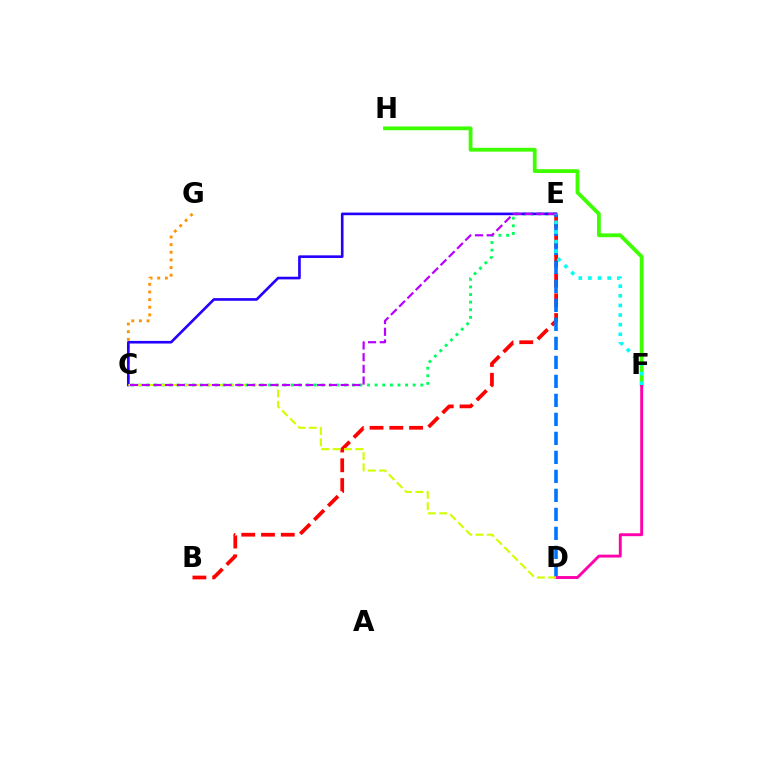{('B', 'E'): [{'color': '#ff0000', 'line_style': 'dashed', 'thickness': 2.69}], ('C', 'G'): [{'color': '#ff9400', 'line_style': 'dotted', 'thickness': 2.07}], ('C', 'E'): [{'color': '#00ff5c', 'line_style': 'dotted', 'thickness': 2.07}, {'color': '#2500ff', 'line_style': 'solid', 'thickness': 1.9}, {'color': '#b900ff', 'line_style': 'dashed', 'thickness': 1.59}], ('F', 'H'): [{'color': '#3dff00', 'line_style': 'solid', 'thickness': 2.74}], ('D', 'E'): [{'color': '#0074ff', 'line_style': 'dashed', 'thickness': 2.58}], ('D', 'F'): [{'color': '#ff00ac', 'line_style': 'solid', 'thickness': 2.09}], ('C', 'D'): [{'color': '#d1ff00', 'line_style': 'dashed', 'thickness': 1.54}], ('E', 'F'): [{'color': '#00fff6', 'line_style': 'dotted', 'thickness': 2.61}]}